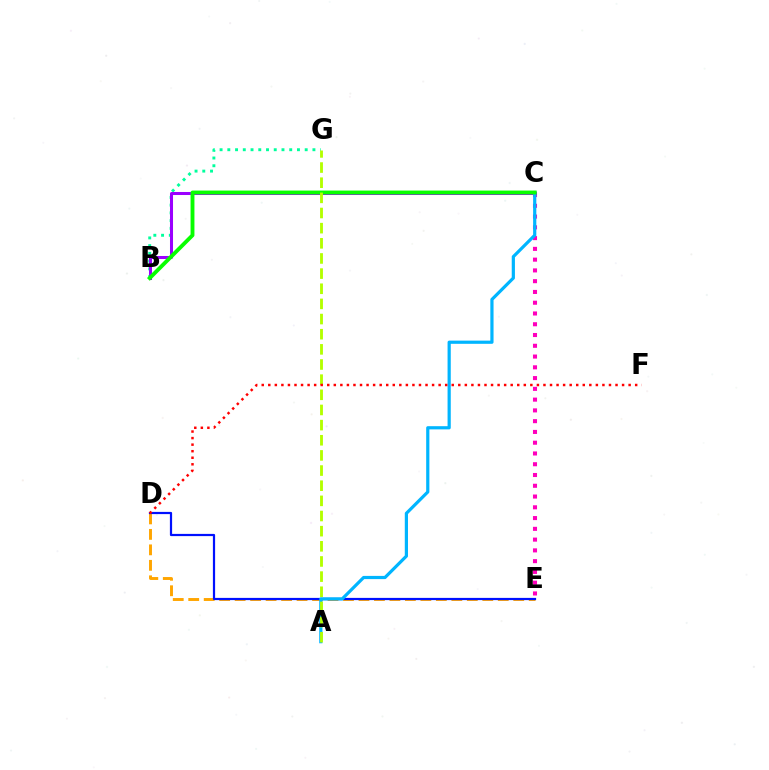{('B', 'G'): [{'color': '#00ff9d', 'line_style': 'dotted', 'thickness': 2.1}], ('C', 'E'): [{'color': '#ff00bd', 'line_style': 'dotted', 'thickness': 2.93}], ('D', 'E'): [{'color': '#ffa500', 'line_style': 'dashed', 'thickness': 2.1}, {'color': '#0010ff', 'line_style': 'solid', 'thickness': 1.59}], ('B', 'C'): [{'color': '#9b00ff', 'line_style': 'solid', 'thickness': 2.18}, {'color': '#08ff00', 'line_style': 'solid', 'thickness': 2.78}], ('A', 'C'): [{'color': '#00b5ff', 'line_style': 'solid', 'thickness': 2.3}], ('A', 'G'): [{'color': '#b3ff00', 'line_style': 'dashed', 'thickness': 2.06}], ('D', 'F'): [{'color': '#ff0000', 'line_style': 'dotted', 'thickness': 1.78}]}